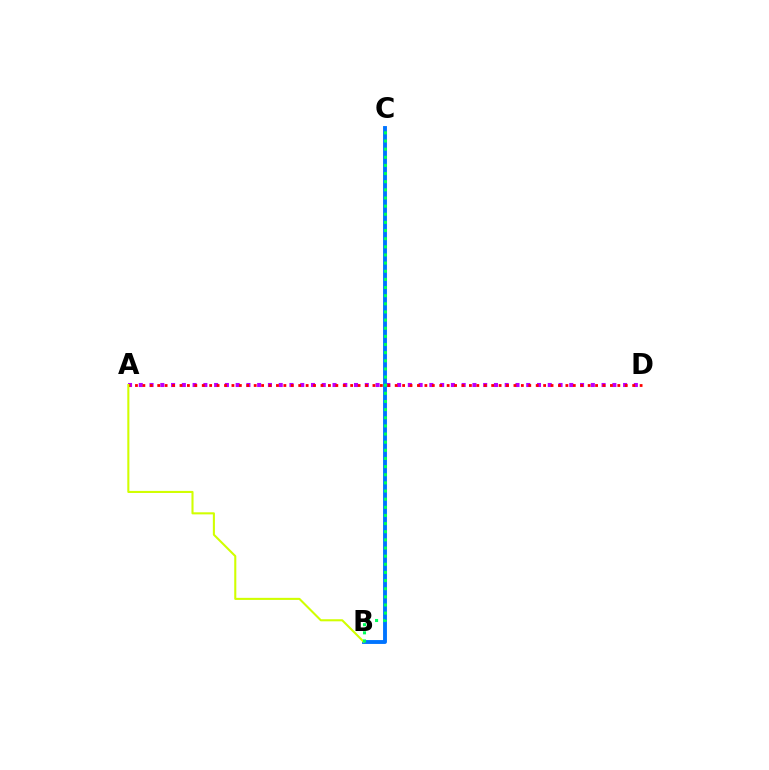{('A', 'D'): [{'color': '#b900ff', 'line_style': 'dotted', 'thickness': 2.92}, {'color': '#ff0000', 'line_style': 'dotted', 'thickness': 2.02}], ('B', 'C'): [{'color': '#0074ff', 'line_style': 'solid', 'thickness': 2.79}, {'color': '#00ff5c', 'line_style': 'dotted', 'thickness': 2.21}], ('A', 'B'): [{'color': '#d1ff00', 'line_style': 'solid', 'thickness': 1.5}]}